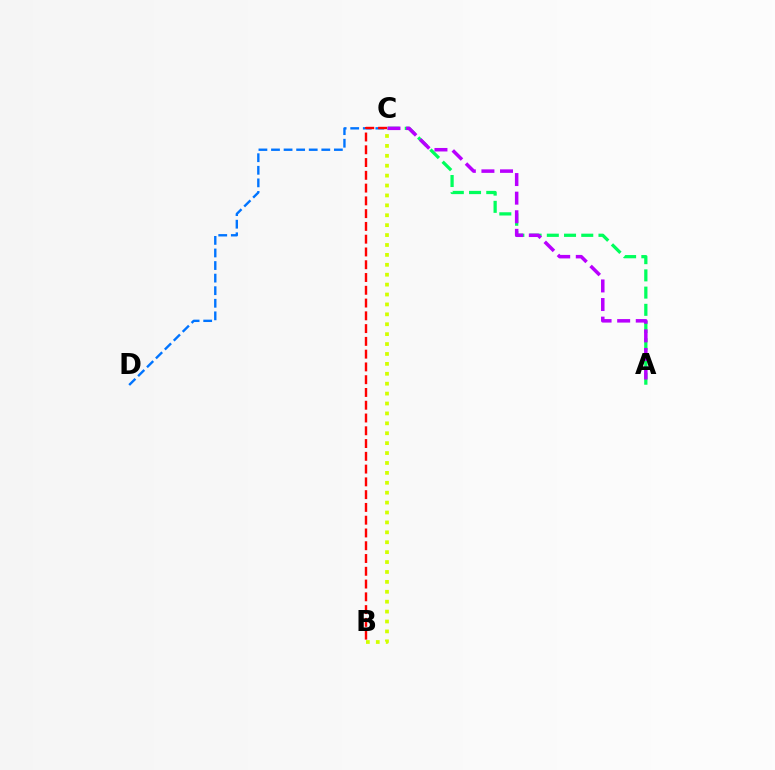{('A', 'C'): [{'color': '#00ff5c', 'line_style': 'dashed', 'thickness': 2.34}, {'color': '#b900ff', 'line_style': 'dashed', 'thickness': 2.53}], ('C', 'D'): [{'color': '#0074ff', 'line_style': 'dashed', 'thickness': 1.71}], ('B', 'C'): [{'color': '#d1ff00', 'line_style': 'dotted', 'thickness': 2.69}, {'color': '#ff0000', 'line_style': 'dashed', 'thickness': 1.74}]}